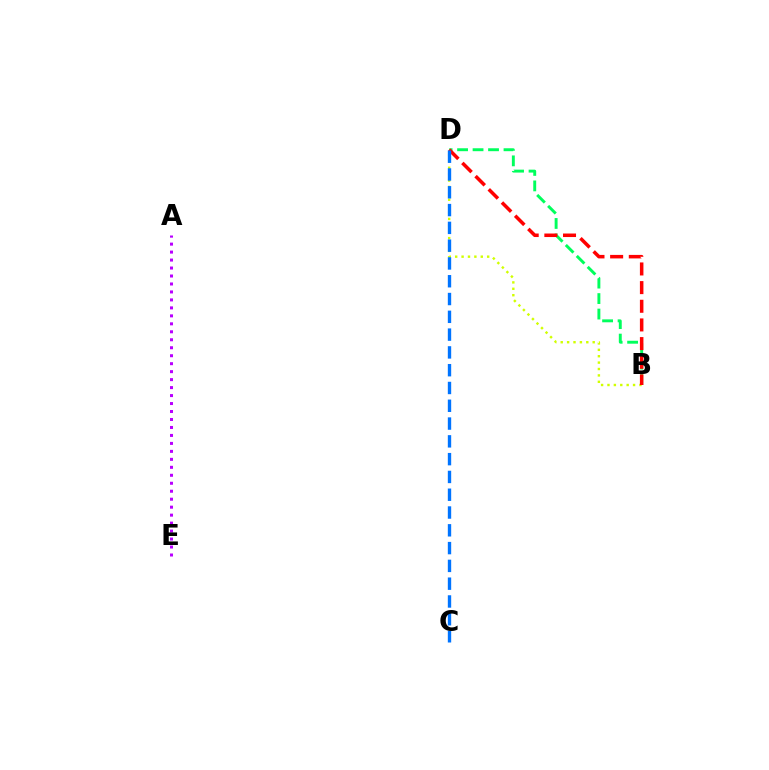{('B', 'D'): [{'color': '#00ff5c', 'line_style': 'dashed', 'thickness': 2.1}, {'color': '#d1ff00', 'line_style': 'dotted', 'thickness': 1.74}, {'color': '#ff0000', 'line_style': 'dashed', 'thickness': 2.53}], ('C', 'D'): [{'color': '#0074ff', 'line_style': 'dashed', 'thickness': 2.42}], ('A', 'E'): [{'color': '#b900ff', 'line_style': 'dotted', 'thickness': 2.17}]}